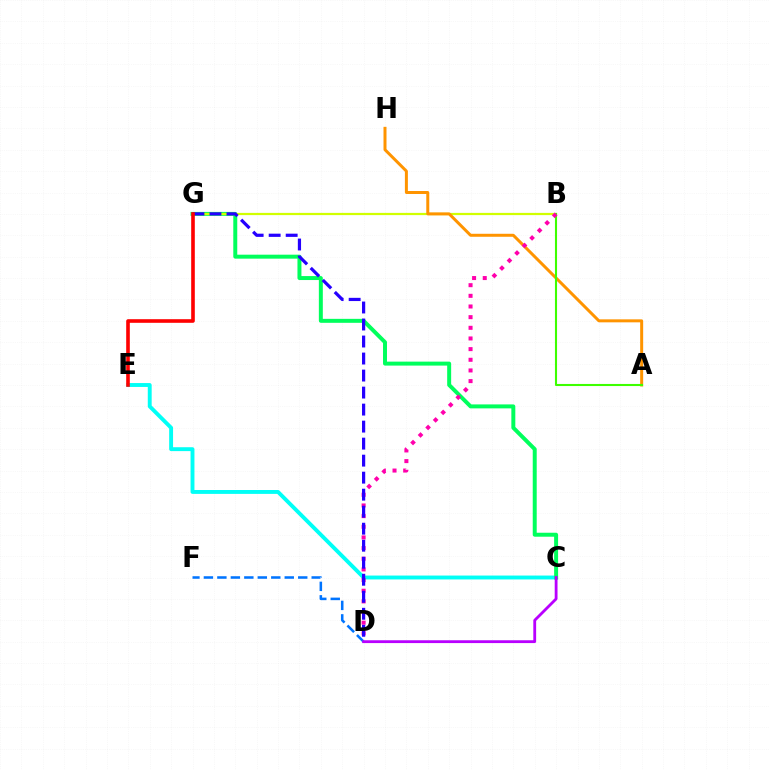{('C', 'E'): [{'color': '#00fff6', 'line_style': 'solid', 'thickness': 2.8}], ('C', 'G'): [{'color': '#00ff5c', 'line_style': 'solid', 'thickness': 2.86}], ('B', 'G'): [{'color': '#d1ff00', 'line_style': 'solid', 'thickness': 1.6}], ('A', 'H'): [{'color': '#ff9400', 'line_style': 'solid', 'thickness': 2.15}], ('A', 'B'): [{'color': '#3dff00', 'line_style': 'solid', 'thickness': 1.51}], ('D', 'F'): [{'color': '#0074ff', 'line_style': 'dashed', 'thickness': 1.83}], ('B', 'D'): [{'color': '#ff00ac', 'line_style': 'dotted', 'thickness': 2.9}], ('D', 'G'): [{'color': '#2500ff', 'line_style': 'dashed', 'thickness': 2.31}], ('E', 'G'): [{'color': '#ff0000', 'line_style': 'solid', 'thickness': 2.61}], ('C', 'D'): [{'color': '#b900ff', 'line_style': 'solid', 'thickness': 2.03}]}